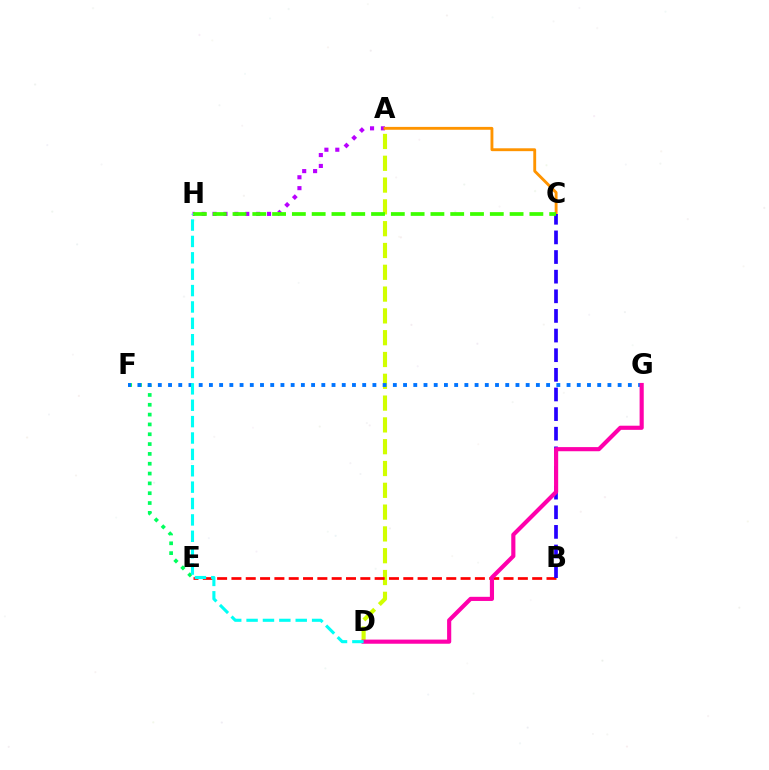{('A', 'H'): [{'color': '#b900ff', 'line_style': 'dotted', 'thickness': 2.96}], ('A', 'D'): [{'color': '#d1ff00', 'line_style': 'dashed', 'thickness': 2.96}], ('B', 'E'): [{'color': '#ff0000', 'line_style': 'dashed', 'thickness': 1.95}], ('A', 'C'): [{'color': '#ff9400', 'line_style': 'solid', 'thickness': 2.06}], ('B', 'C'): [{'color': '#2500ff', 'line_style': 'dashed', 'thickness': 2.67}], ('E', 'F'): [{'color': '#00ff5c', 'line_style': 'dotted', 'thickness': 2.67}], ('C', 'H'): [{'color': '#3dff00', 'line_style': 'dashed', 'thickness': 2.69}], ('F', 'G'): [{'color': '#0074ff', 'line_style': 'dotted', 'thickness': 2.78}], ('D', 'G'): [{'color': '#ff00ac', 'line_style': 'solid', 'thickness': 2.98}], ('D', 'H'): [{'color': '#00fff6', 'line_style': 'dashed', 'thickness': 2.23}]}